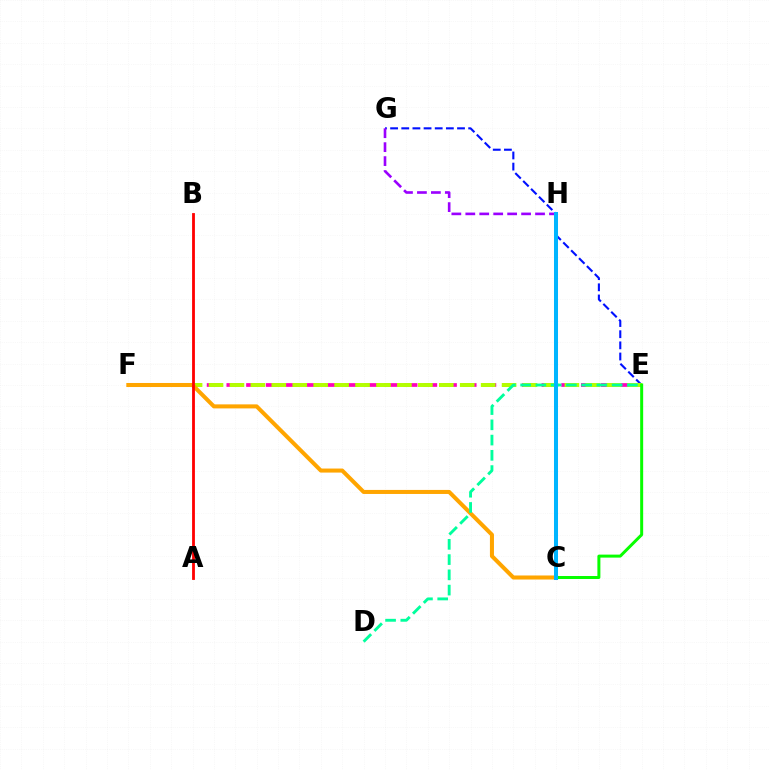{('E', 'F'): [{'color': '#ff00bd', 'line_style': 'dashed', 'thickness': 2.68}, {'color': '#b3ff00', 'line_style': 'dashed', 'thickness': 2.84}], ('E', 'G'): [{'color': '#0010ff', 'line_style': 'dashed', 'thickness': 1.52}], ('C', 'F'): [{'color': '#ffa500', 'line_style': 'solid', 'thickness': 2.91}], ('G', 'H'): [{'color': '#9b00ff', 'line_style': 'dashed', 'thickness': 1.9}], ('D', 'E'): [{'color': '#00ff9d', 'line_style': 'dashed', 'thickness': 2.07}], ('C', 'E'): [{'color': '#08ff00', 'line_style': 'solid', 'thickness': 2.16}], ('A', 'B'): [{'color': '#ff0000', 'line_style': 'solid', 'thickness': 2.02}], ('C', 'H'): [{'color': '#00b5ff', 'line_style': 'solid', 'thickness': 2.89}]}